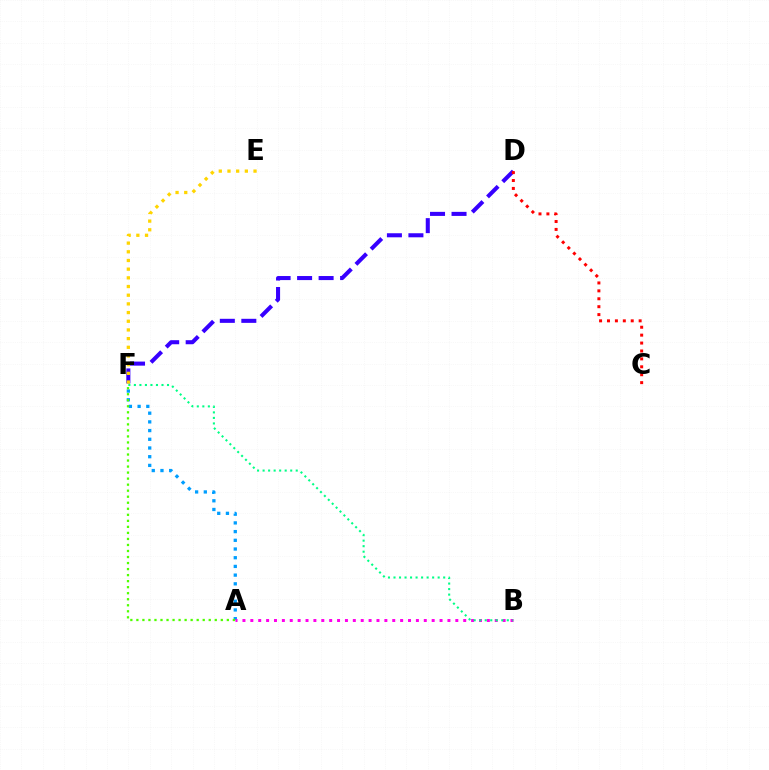{('A', 'F'): [{'color': '#009eff', 'line_style': 'dotted', 'thickness': 2.36}, {'color': '#4fff00', 'line_style': 'dotted', 'thickness': 1.64}], ('A', 'B'): [{'color': '#ff00ed', 'line_style': 'dotted', 'thickness': 2.14}], ('D', 'F'): [{'color': '#3700ff', 'line_style': 'dashed', 'thickness': 2.92}], ('E', 'F'): [{'color': '#ffd500', 'line_style': 'dotted', 'thickness': 2.36}], ('C', 'D'): [{'color': '#ff0000', 'line_style': 'dotted', 'thickness': 2.15}], ('B', 'F'): [{'color': '#00ff86', 'line_style': 'dotted', 'thickness': 1.5}]}